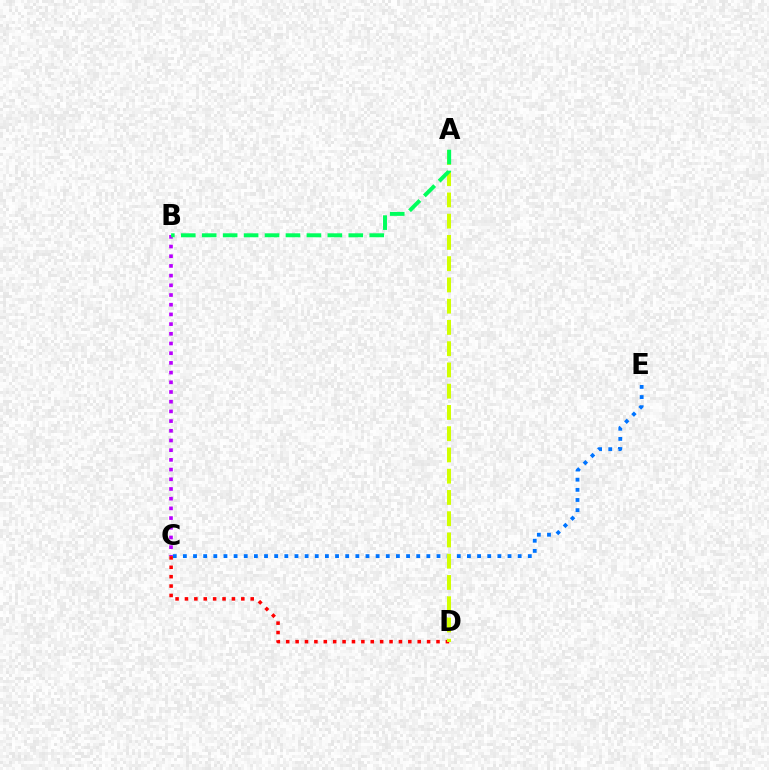{('C', 'E'): [{'color': '#0074ff', 'line_style': 'dotted', 'thickness': 2.76}], ('C', 'D'): [{'color': '#ff0000', 'line_style': 'dotted', 'thickness': 2.55}], ('B', 'C'): [{'color': '#b900ff', 'line_style': 'dotted', 'thickness': 2.63}], ('A', 'D'): [{'color': '#d1ff00', 'line_style': 'dashed', 'thickness': 2.89}], ('A', 'B'): [{'color': '#00ff5c', 'line_style': 'dashed', 'thickness': 2.84}]}